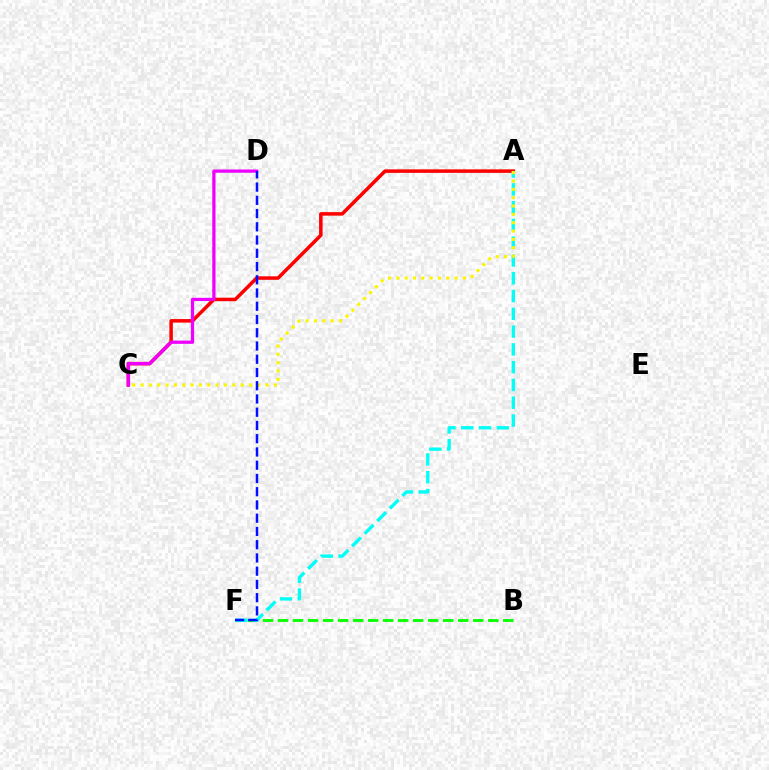{('A', 'C'): [{'color': '#ff0000', 'line_style': 'solid', 'thickness': 2.53}, {'color': '#fcf500', 'line_style': 'dotted', 'thickness': 2.26}], ('B', 'F'): [{'color': '#08ff00', 'line_style': 'dashed', 'thickness': 2.04}], ('C', 'D'): [{'color': '#ee00ff', 'line_style': 'solid', 'thickness': 2.33}], ('A', 'F'): [{'color': '#00fff6', 'line_style': 'dashed', 'thickness': 2.42}], ('D', 'F'): [{'color': '#0010ff', 'line_style': 'dashed', 'thickness': 1.8}]}